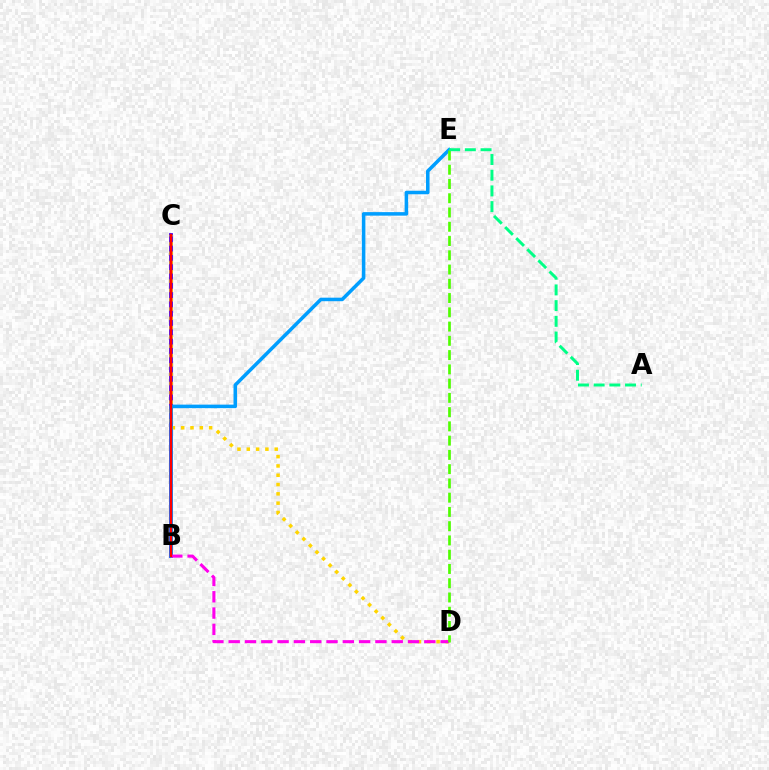{('B', 'C'): [{'color': '#3700ff', 'line_style': 'solid', 'thickness': 2.73}, {'color': '#ff0000', 'line_style': 'solid', 'thickness': 1.74}], ('C', 'D'): [{'color': '#ffd500', 'line_style': 'dotted', 'thickness': 2.53}], ('B', 'E'): [{'color': '#009eff', 'line_style': 'solid', 'thickness': 2.54}], ('B', 'D'): [{'color': '#ff00ed', 'line_style': 'dashed', 'thickness': 2.21}], ('D', 'E'): [{'color': '#4fff00', 'line_style': 'dashed', 'thickness': 1.94}], ('A', 'E'): [{'color': '#00ff86', 'line_style': 'dashed', 'thickness': 2.13}]}